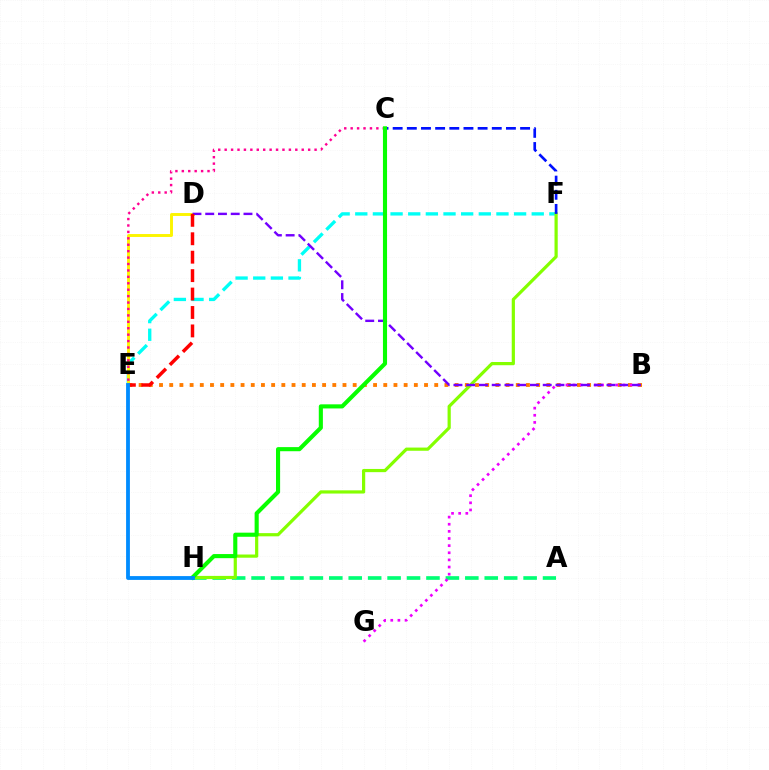{('B', 'E'): [{'color': '#ff7c00', 'line_style': 'dotted', 'thickness': 2.77}], ('A', 'H'): [{'color': '#00ff74', 'line_style': 'dashed', 'thickness': 2.64}], ('E', 'F'): [{'color': '#00fff6', 'line_style': 'dashed', 'thickness': 2.4}], ('D', 'E'): [{'color': '#fcf500', 'line_style': 'solid', 'thickness': 2.1}, {'color': '#ff0000', 'line_style': 'dashed', 'thickness': 2.5}], ('F', 'H'): [{'color': '#84ff00', 'line_style': 'solid', 'thickness': 2.31}], ('B', 'G'): [{'color': '#ee00ff', 'line_style': 'dotted', 'thickness': 1.94}], ('B', 'D'): [{'color': '#7200ff', 'line_style': 'dashed', 'thickness': 1.73}], ('C', 'E'): [{'color': '#ff0094', 'line_style': 'dotted', 'thickness': 1.74}], ('C', 'F'): [{'color': '#0010ff', 'line_style': 'dashed', 'thickness': 1.92}], ('C', 'H'): [{'color': '#08ff00', 'line_style': 'solid', 'thickness': 2.96}], ('E', 'H'): [{'color': '#008cff', 'line_style': 'solid', 'thickness': 2.75}]}